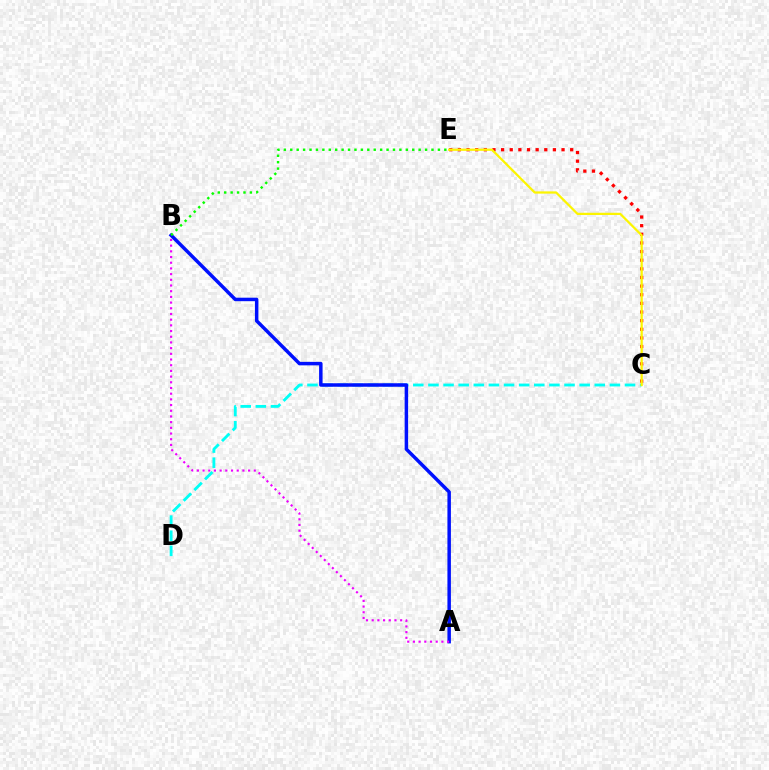{('C', 'E'): [{'color': '#ff0000', 'line_style': 'dotted', 'thickness': 2.35}, {'color': '#fcf500', 'line_style': 'solid', 'thickness': 1.62}], ('C', 'D'): [{'color': '#00fff6', 'line_style': 'dashed', 'thickness': 2.05}], ('A', 'B'): [{'color': '#0010ff', 'line_style': 'solid', 'thickness': 2.51}, {'color': '#ee00ff', 'line_style': 'dotted', 'thickness': 1.55}], ('B', 'E'): [{'color': '#08ff00', 'line_style': 'dotted', 'thickness': 1.74}]}